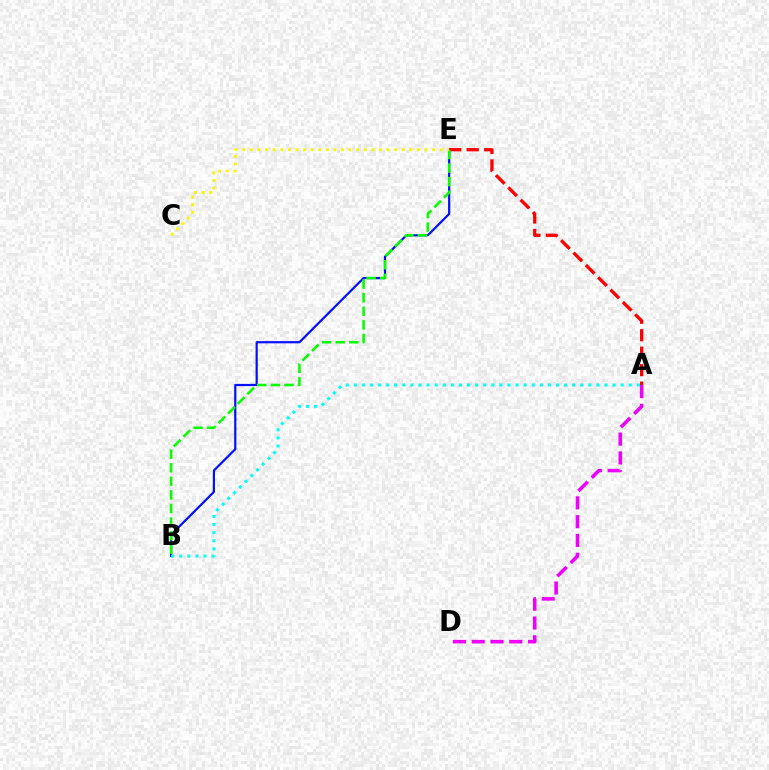{('B', 'E'): [{'color': '#0010ff', 'line_style': 'solid', 'thickness': 1.58}, {'color': '#08ff00', 'line_style': 'dashed', 'thickness': 1.85}], ('A', 'D'): [{'color': '#ee00ff', 'line_style': 'dashed', 'thickness': 2.55}], ('A', 'E'): [{'color': '#ff0000', 'line_style': 'dashed', 'thickness': 2.37}], ('A', 'B'): [{'color': '#00fff6', 'line_style': 'dotted', 'thickness': 2.2}], ('C', 'E'): [{'color': '#fcf500', 'line_style': 'dotted', 'thickness': 2.06}]}